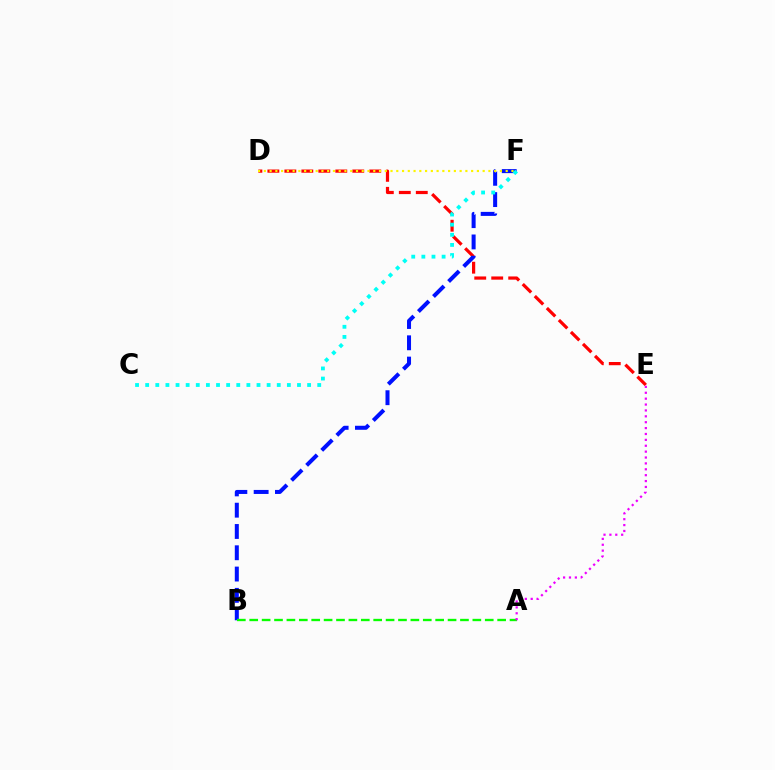{('D', 'E'): [{'color': '#ff0000', 'line_style': 'dashed', 'thickness': 2.31}], ('B', 'F'): [{'color': '#0010ff', 'line_style': 'dashed', 'thickness': 2.89}], ('D', 'F'): [{'color': '#fcf500', 'line_style': 'dotted', 'thickness': 1.56}], ('C', 'F'): [{'color': '#00fff6', 'line_style': 'dotted', 'thickness': 2.75}], ('A', 'B'): [{'color': '#08ff00', 'line_style': 'dashed', 'thickness': 1.68}], ('A', 'E'): [{'color': '#ee00ff', 'line_style': 'dotted', 'thickness': 1.6}]}